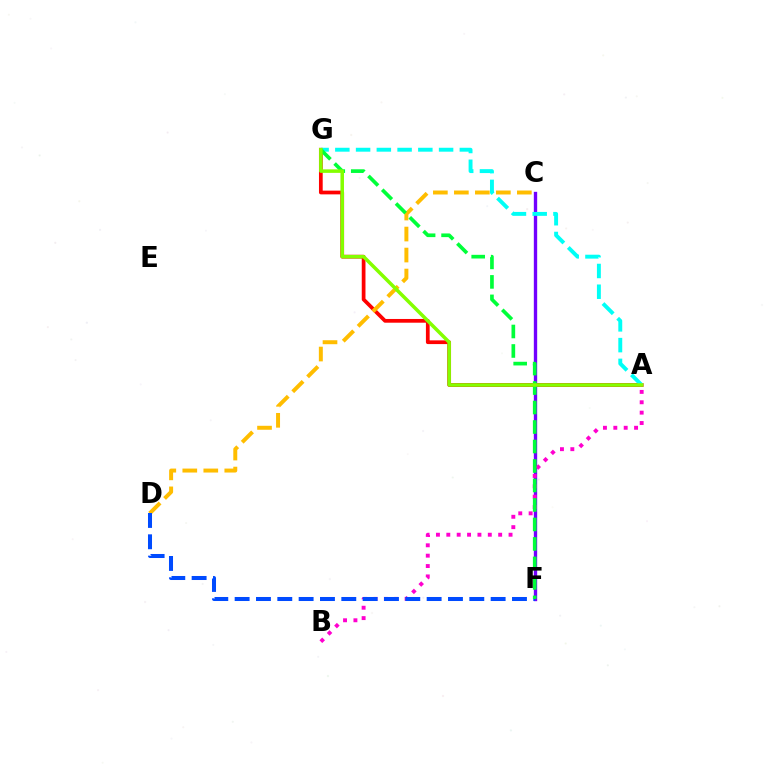{('A', 'G'): [{'color': '#ff0000', 'line_style': 'solid', 'thickness': 2.69}, {'color': '#00fff6', 'line_style': 'dashed', 'thickness': 2.82}, {'color': '#84ff00', 'line_style': 'solid', 'thickness': 2.53}], ('C', 'F'): [{'color': '#7200ff', 'line_style': 'solid', 'thickness': 2.42}], ('A', 'B'): [{'color': '#ff00cf', 'line_style': 'dotted', 'thickness': 2.82}], ('C', 'D'): [{'color': '#ffbd00', 'line_style': 'dashed', 'thickness': 2.85}], ('D', 'F'): [{'color': '#004bff', 'line_style': 'dashed', 'thickness': 2.9}], ('F', 'G'): [{'color': '#00ff39', 'line_style': 'dashed', 'thickness': 2.65}]}